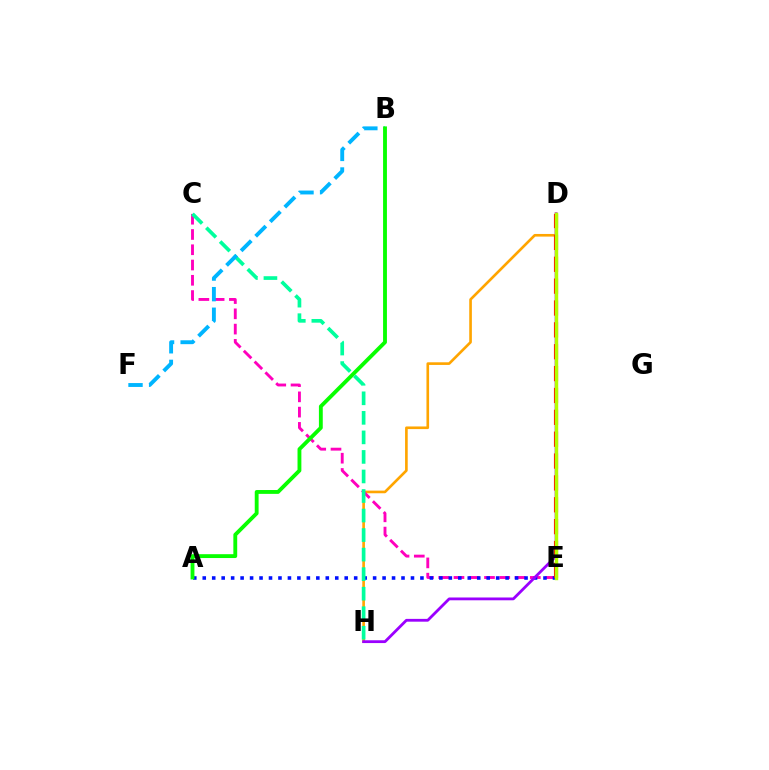{('D', 'H'): [{'color': '#ffa500', 'line_style': 'solid', 'thickness': 1.9}, {'color': '#9b00ff', 'line_style': 'solid', 'thickness': 2.02}], ('C', 'E'): [{'color': '#ff00bd', 'line_style': 'dashed', 'thickness': 2.07}], ('A', 'E'): [{'color': '#0010ff', 'line_style': 'dotted', 'thickness': 2.57}], ('C', 'H'): [{'color': '#00ff9d', 'line_style': 'dashed', 'thickness': 2.65}], ('B', 'F'): [{'color': '#00b5ff', 'line_style': 'dashed', 'thickness': 2.8}], ('A', 'B'): [{'color': '#08ff00', 'line_style': 'solid', 'thickness': 2.77}], ('D', 'E'): [{'color': '#ff0000', 'line_style': 'dashed', 'thickness': 2.97}, {'color': '#b3ff00', 'line_style': 'solid', 'thickness': 2.47}]}